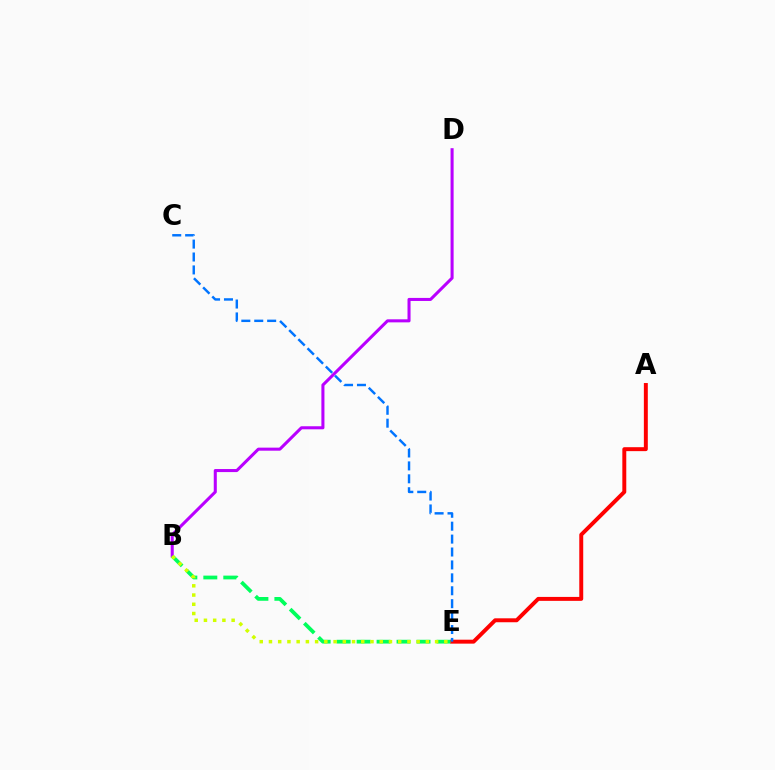{('B', 'D'): [{'color': '#b900ff', 'line_style': 'solid', 'thickness': 2.2}], ('A', 'E'): [{'color': '#ff0000', 'line_style': 'solid', 'thickness': 2.84}], ('B', 'E'): [{'color': '#00ff5c', 'line_style': 'dashed', 'thickness': 2.71}, {'color': '#d1ff00', 'line_style': 'dotted', 'thickness': 2.51}], ('C', 'E'): [{'color': '#0074ff', 'line_style': 'dashed', 'thickness': 1.75}]}